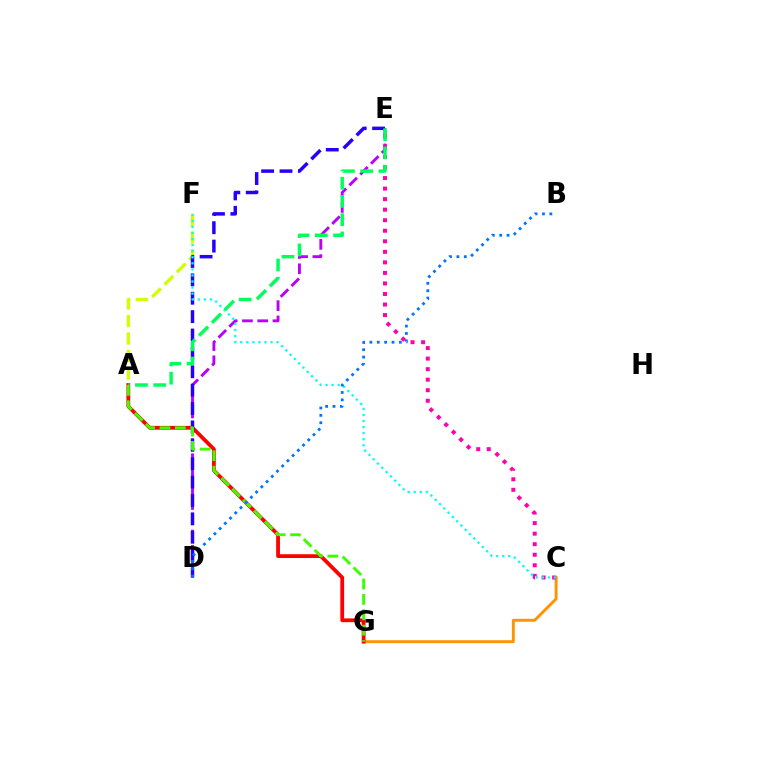{('D', 'E'): [{'color': '#b900ff', 'line_style': 'dashed', 'thickness': 2.07}, {'color': '#2500ff', 'line_style': 'dashed', 'thickness': 2.5}], ('C', 'G'): [{'color': '#ff9400', 'line_style': 'solid', 'thickness': 2.1}], ('A', 'G'): [{'color': '#ff0000', 'line_style': 'solid', 'thickness': 2.72}, {'color': '#3dff00', 'line_style': 'dashed', 'thickness': 2.09}], ('A', 'F'): [{'color': '#d1ff00', 'line_style': 'dashed', 'thickness': 2.38}], ('C', 'E'): [{'color': '#ff00ac', 'line_style': 'dotted', 'thickness': 2.86}], ('C', 'F'): [{'color': '#00fff6', 'line_style': 'dotted', 'thickness': 1.65}], ('B', 'D'): [{'color': '#0074ff', 'line_style': 'dotted', 'thickness': 2.0}], ('A', 'E'): [{'color': '#00ff5c', 'line_style': 'dashed', 'thickness': 2.48}]}